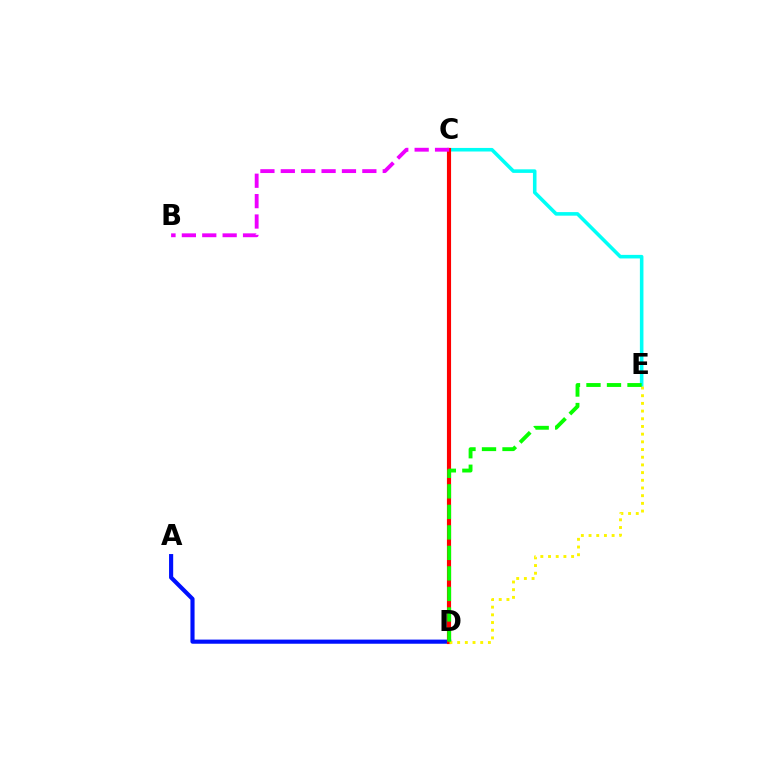{('A', 'D'): [{'color': '#0010ff', 'line_style': 'solid', 'thickness': 2.98}], ('C', 'E'): [{'color': '#00fff6', 'line_style': 'solid', 'thickness': 2.57}], ('C', 'D'): [{'color': '#ff0000', 'line_style': 'solid', 'thickness': 2.98}], ('D', 'E'): [{'color': '#fcf500', 'line_style': 'dotted', 'thickness': 2.09}, {'color': '#08ff00', 'line_style': 'dashed', 'thickness': 2.79}], ('B', 'C'): [{'color': '#ee00ff', 'line_style': 'dashed', 'thickness': 2.77}]}